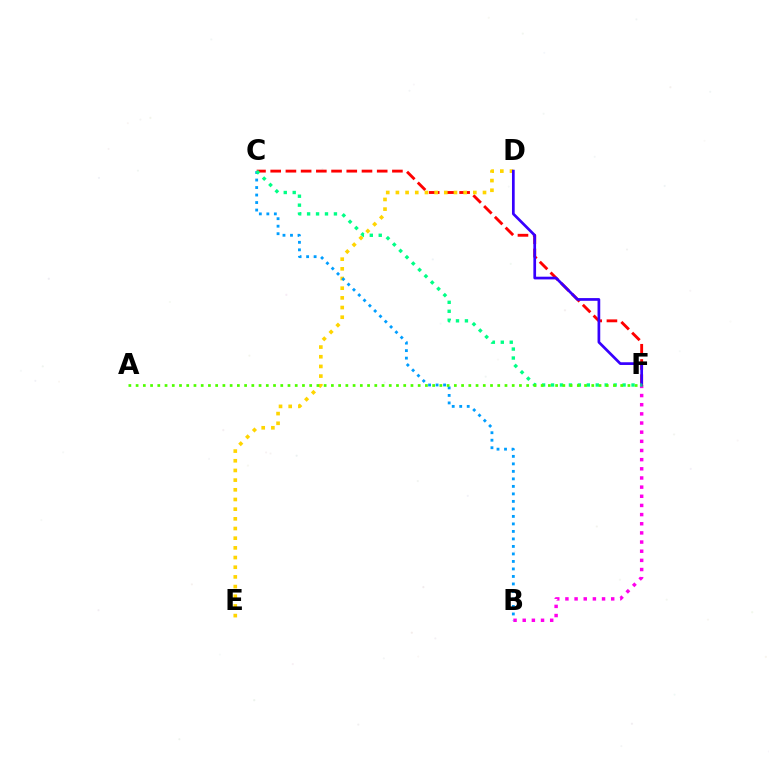{('C', 'F'): [{'color': '#ff0000', 'line_style': 'dashed', 'thickness': 2.07}, {'color': '#00ff86', 'line_style': 'dotted', 'thickness': 2.43}], ('B', 'F'): [{'color': '#ff00ed', 'line_style': 'dotted', 'thickness': 2.49}], ('D', 'E'): [{'color': '#ffd500', 'line_style': 'dotted', 'thickness': 2.63}], ('D', 'F'): [{'color': '#3700ff', 'line_style': 'solid', 'thickness': 1.95}], ('B', 'C'): [{'color': '#009eff', 'line_style': 'dotted', 'thickness': 2.04}], ('A', 'F'): [{'color': '#4fff00', 'line_style': 'dotted', 'thickness': 1.97}]}